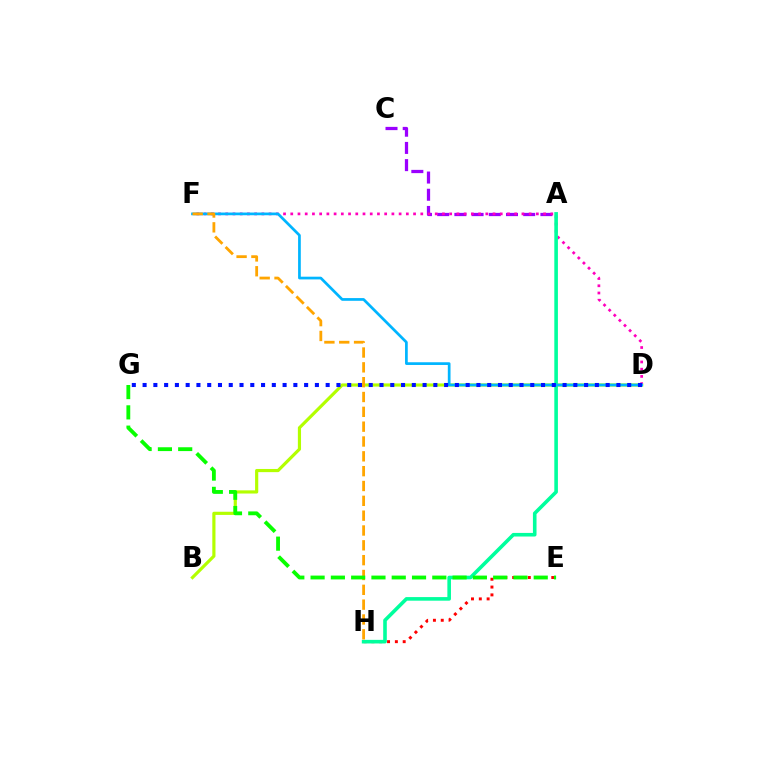{('A', 'C'): [{'color': '#9b00ff', 'line_style': 'dashed', 'thickness': 2.34}], ('B', 'D'): [{'color': '#b3ff00', 'line_style': 'solid', 'thickness': 2.28}], ('E', 'H'): [{'color': '#ff0000', 'line_style': 'dotted', 'thickness': 2.12}], ('D', 'F'): [{'color': '#ff00bd', 'line_style': 'dotted', 'thickness': 1.96}, {'color': '#00b5ff', 'line_style': 'solid', 'thickness': 1.95}], ('A', 'H'): [{'color': '#00ff9d', 'line_style': 'solid', 'thickness': 2.59}], ('F', 'H'): [{'color': '#ffa500', 'line_style': 'dashed', 'thickness': 2.01}], ('D', 'G'): [{'color': '#0010ff', 'line_style': 'dotted', 'thickness': 2.93}], ('E', 'G'): [{'color': '#08ff00', 'line_style': 'dashed', 'thickness': 2.76}]}